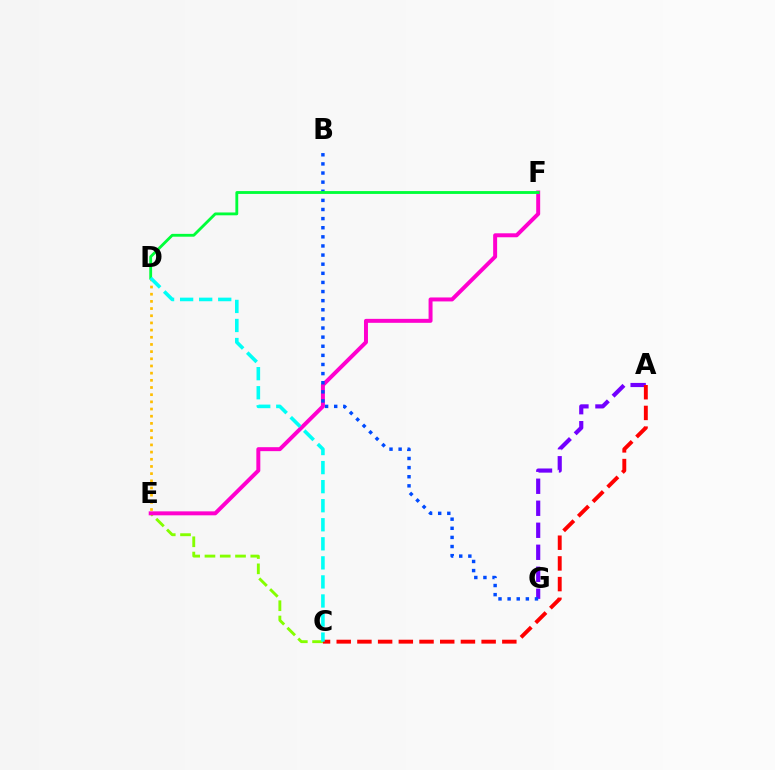{('C', 'E'): [{'color': '#84ff00', 'line_style': 'dashed', 'thickness': 2.08}], ('A', 'G'): [{'color': '#7200ff', 'line_style': 'dashed', 'thickness': 2.99}], ('A', 'C'): [{'color': '#ff0000', 'line_style': 'dashed', 'thickness': 2.81}], ('D', 'E'): [{'color': '#ffbd00', 'line_style': 'dotted', 'thickness': 1.95}], ('E', 'F'): [{'color': '#ff00cf', 'line_style': 'solid', 'thickness': 2.85}], ('B', 'G'): [{'color': '#004bff', 'line_style': 'dotted', 'thickness': 2.48}], ('D', 'F'): [{'color': '#00ff39', 'line_style': 'solid', 'thickness': 2.04}], ('C', 'D'): [{'color': '#00fff6', 'line_style': 'dashed', 'thickness': 2.59}]}